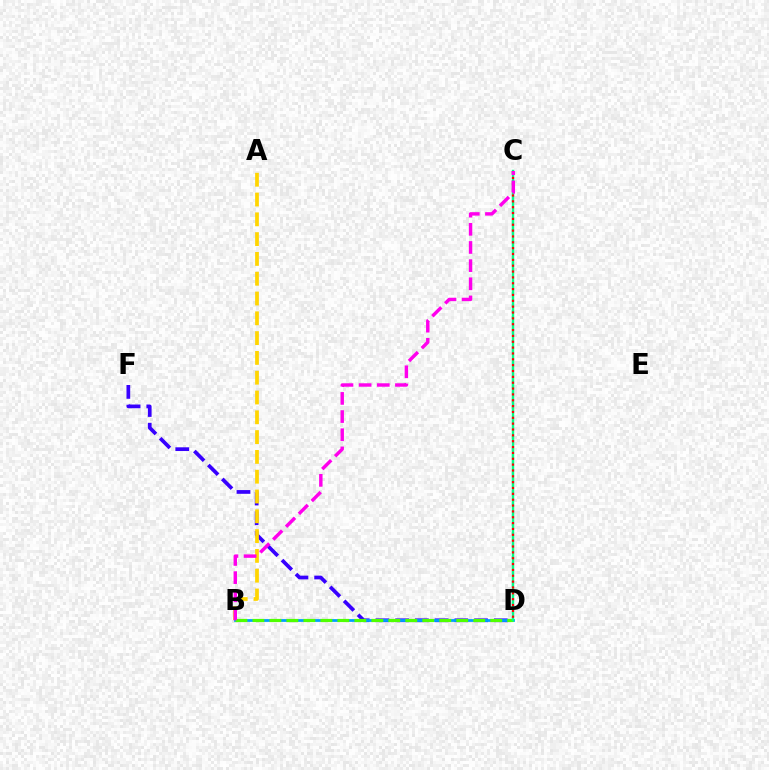{('D', 'F'): [{'color': '#3700ff', 'line_style': 'dashed', 'thickness': 2.68}], ('B', 'D'): [{'color': '#009eff', 'line_style': 'solid', 'thickness': 1.99}, {'color': '#4fff00', 'line_style': 'dashed', 'thickness': 2.31}], ('A', 'B'): [{'color': '#ffd500', 'line_style': 'dashed', 'thickness': 2.69}], ('C', 'D'): [{'color': '#00ff86', 'line_style': 'solid', 'thickness': 1.75}, {'color': '#ff0000', 'line_style': 'dotted', 'thickness': 1.59}], ('B', 'C'): [{'color': '#ff00ed', 'line_style': 'dashed', 'thickness': 2.47}]}